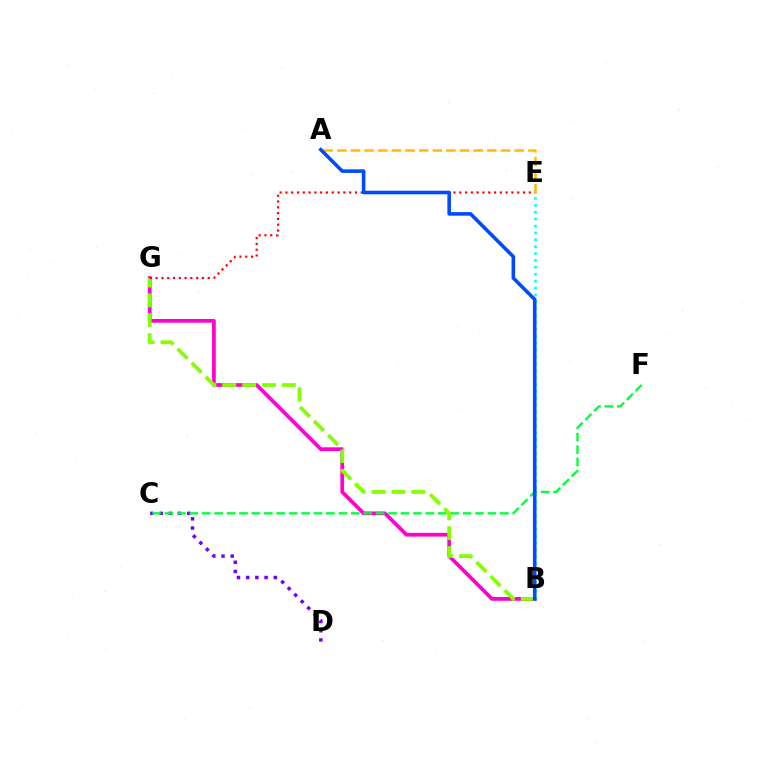{('C', 'D'): [{'color': '#7200ff', 'line_style': 'dotted', 'thickness': 2.5}], ('B', 'G'): [{'color': '#ff00cf', 'line_style': 'solid', 'thickness': 2.69}, {'color': '#84ff00', 'line_style': 'dashed', 'thickness': 2.7}], ('C', 'F'): [{'color': '#00ff39', 'line_style': 'dashed', 'thickness': 1.69}], ('A', 'E'): [{'color': '#ffbd00', 'line_style': 'dashed', 'thickness': 1.85}], ('E', 'G'): [{'color': '#ff0000', 'line_style': 'dotted', 'thickness': 1.57}], ('B', 'E'): [{'color': '#00fff6', 'line_style': 'dotted', 'thickness': 1.87}], ('A', 'B'): [{'color': '#004bff', 'line_style': 'solid', 'thickness': 2.58}]}